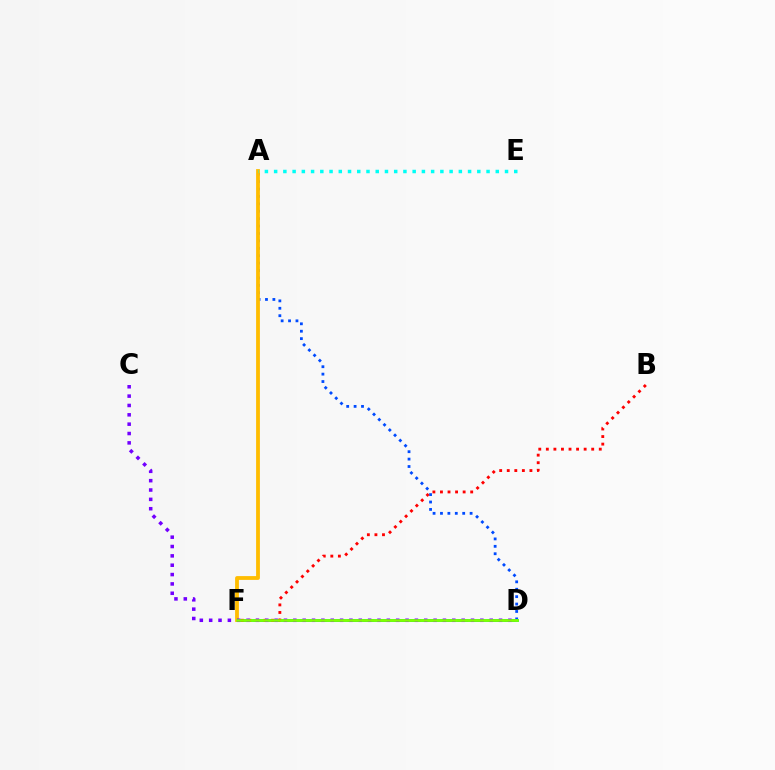{('D', 'F'): [{'color': '#ff00cf', 'line_style': 'dashed', 'thickness': 2.13}, {'color': '#00ff39', 'line_style': 'solid', 'thickness': 2.0}, {'color': '#84ff00', 'line_style': 'solid', 'thickness': 1.81}], ('A', 'D'): [{'color': '#004bff', 'line_style': 'dotted', 'thickness': 2.01}], ('B', 'F'): [{'color': '#ff0000', 'line_style': 'dotted', 'thickness': 2.05}], ('A', 'F'): [{'color': '#ffbd00', 'line_style': 'solid', 'thickness': 2.73}], ('C', 'D'): [{'color': '#7200ff', 'line_style': 'dotted', 'thickness': 2.54}], ('A', 'E'): [{'color': '#00fff6', 'line_style': 'dotted', 'thickness': 2.51}]}